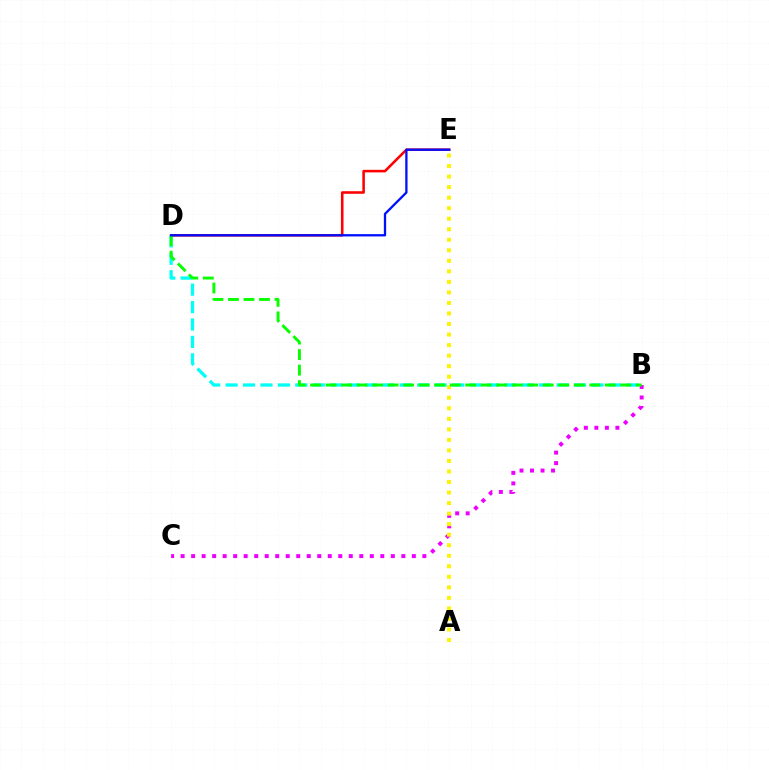{('B', 'C'): [{'color': '#ee00ff', 'line_style': 'dotted', 'thickness': 2.86}], ('B', 'D'): [{'color': '#00fff6', 'line_style': 'dashed', 'thickness': 2.37}, {'color': '#08ff00', 'line_style': 'dashed', 'thickness': 2.11}], ('D', 'E'): [{'color': '#ff0000', 'line_style': 'solid', 'thickness': 1.85}, {'color': '#0010ff', 'line_style': 'solid', 'thickness': 1.66}], ('A', 'E'): [{'color': '#fcf500', 'line_style': 'dotted', 'thickness': 2.86}]}